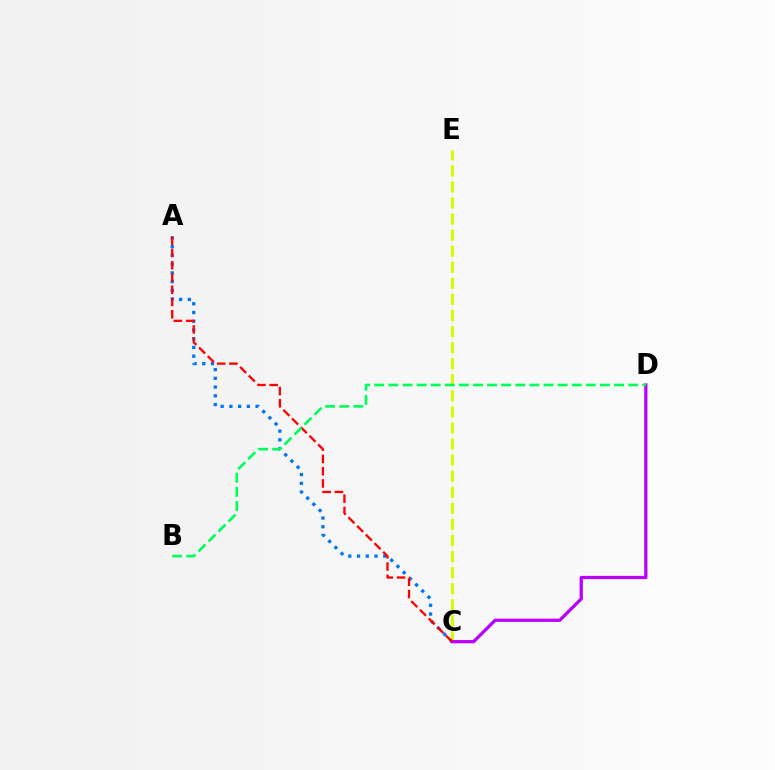{('C', 'E'): [{'color': '#d1ff00', 'line_style': 'dashed', 'thickness': 2.18}], ('A', 'C'): [{'color': '#0074ff', 'line_style': 'dotted', 'thickness': 2.37}, {'color': '#ff0000', 'line_style': 'dashed', 'thickness': 1.66}], ('C', 'D'): [{'color': '#b900ff', 'line_style': 'solid', 'thickness': 2.34}], ('B', 'D'): [{'color': '#00ff5c', 'line_style': 'dashed', 'thickness': 1.92}]}